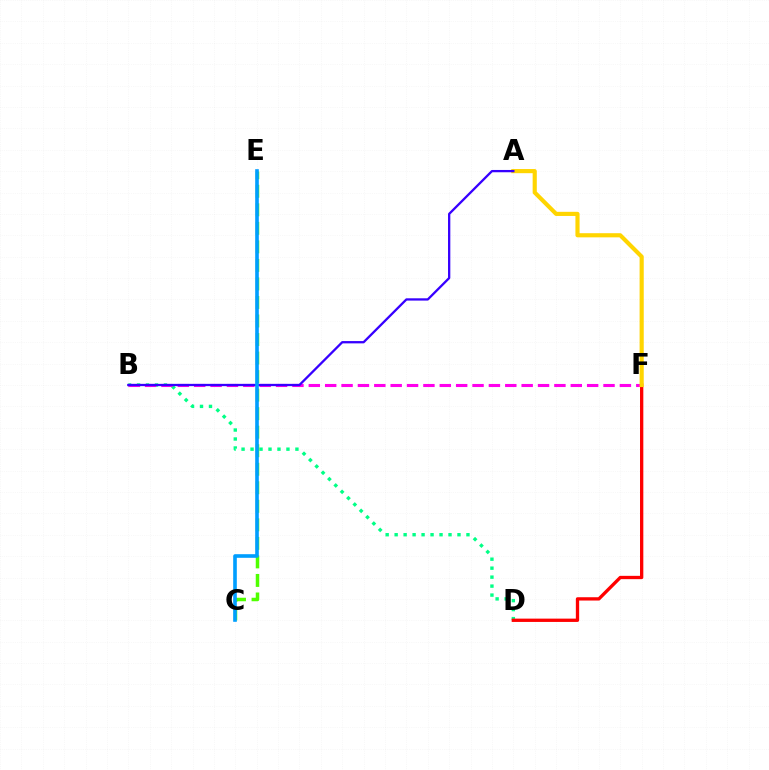{('B', 'D'): [{'color': '#00ff86', 'line_style': 'dotted', 'thickness': 2.44}], ('C', 'E'): [{'color': '#4fff00', 'line_style': 'dashed', 'thickness': 2.52}, {'color': '#009eff', 'line_style': 'solid', 'thickness': 2.61}], ('B', 'F'): [{'color': '#ff00ed', 'line_style': 'dashed', 'thickness': 2.22}], ('D', 'F'): [{'color': '#ff0000', 'line_style': 'solid', 'thickness': 2.38}], ('A', 'F'): [{'color': '#ffd500', 'line_style': 'solid', 'thickness': 2.99}], ('A', 'B'): [{'color': '#3700ff', 'line_style': 'solid', 'thickness': 1.65}]}